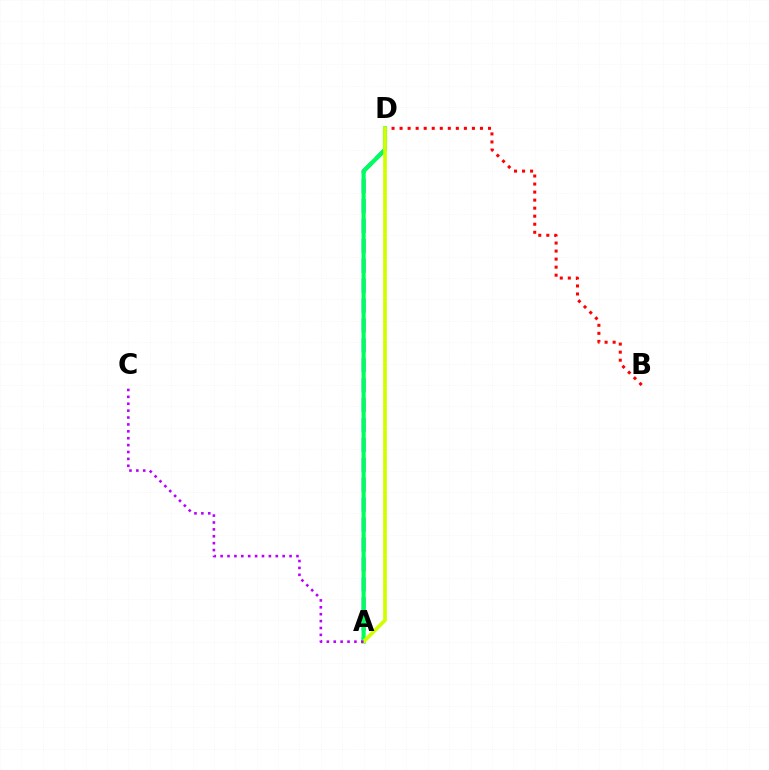{('B', 'D'): [{'color': '#ff0000', 'line_style': 'dotted', 'thickness': 2.18}], ('A', 'D'): [{'color': '#0074ff', 'line_style': 'dashed', 'thickness': 2.7}, {'color': '#00ff5c', 'line_style': 'solid', 'thickness': 2.98}, {'color': '#d1ff00', 'line_style': 'solid', 'thickness': 2.66}], ('A', 'C'): [{'color': '#b900ff', 'line_style': 'dotted', 'thickness': 1.87}]}